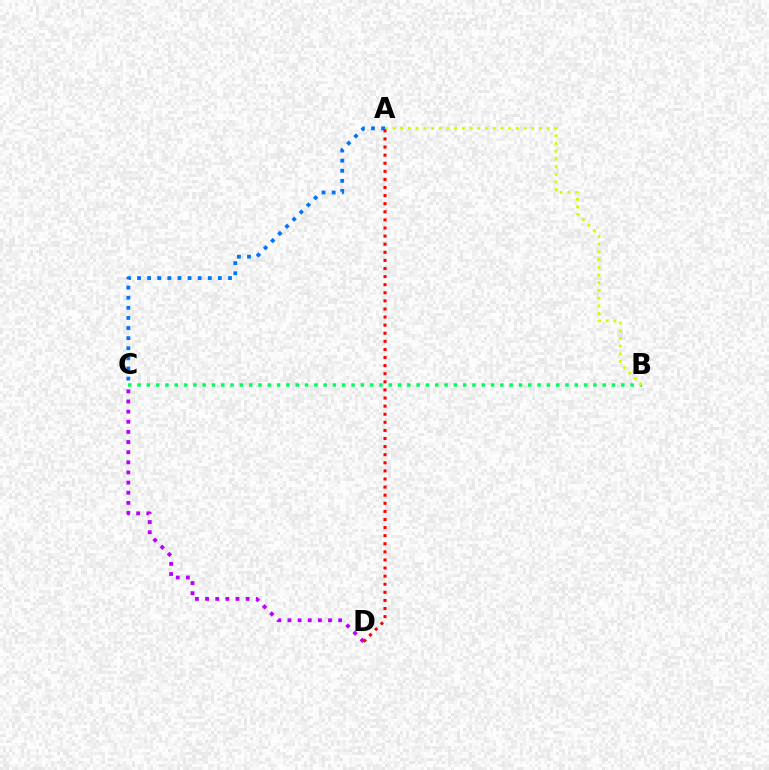{('B', 'C'): [{'color': '#00ff5c', 'line_style': 'dotted', 'thickness': 2.53}], ('A', 'C'): [{'color': '#0074ff', 'line_style': 'dotted', 'thickness': 2.75}], ('C', 'D'): [{'color': '#b900ff', 'line_style': 'dotted', 'thickness': 2.75}], ('A', 'B'): [{'color': '#d1ff00', 'line_style': 'dotted', 'thickness': 2.09}], ('A', 'D'): [{'color': '#ff0000', 'line_style': 'dotted', 'thickness': 2.2}]}